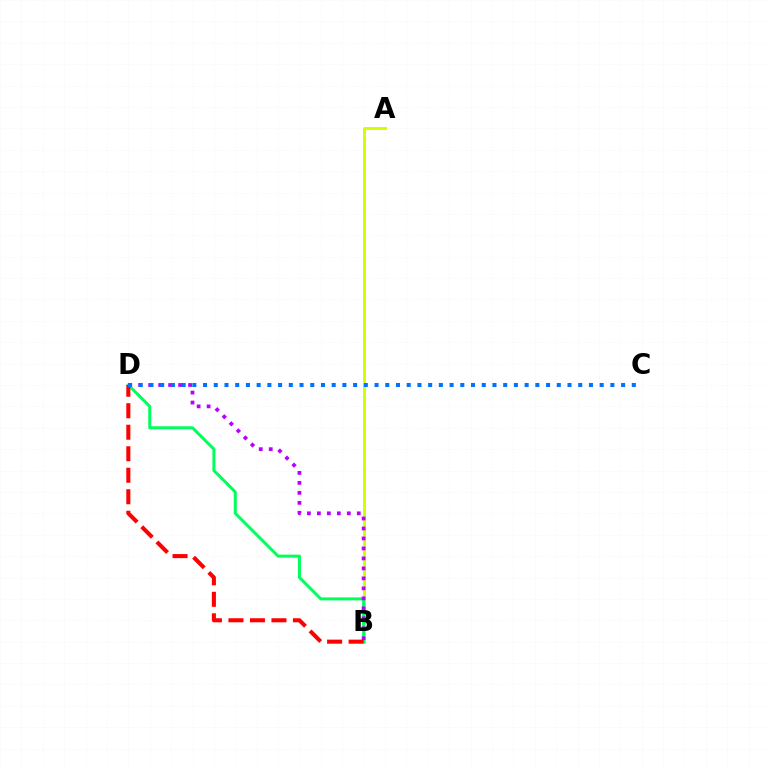{('A', 'B'): [{'color': '#d1ff00', 'line_style': 'solid', 'thickness': 2.15}], ('B', 'D'): [{'color': '#00ff5c', 'line_style': 'solid', 'thickness': 2.15}, {'color': '#b900ff', 'line_style': 'dotted', 'thickness': 2.71}, {'color': '#ff0000', 'line_style': 'dashed', 'thickness': 2.92}], ('C', 'D'): [{'color': '#0074ff', 'line_style': 'dotted', 'thickness': 2.91}]}